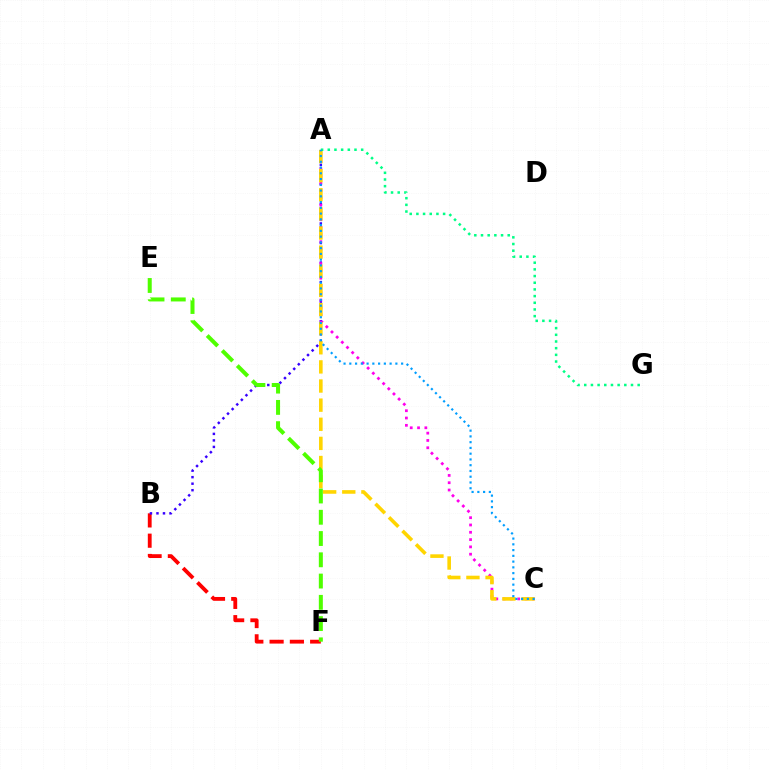{('B', 'F'): [{'color': '#ff0000', 'line_style': 'dashed', 'thickness': 2.76}], ('A', 'B'): [{'color': '#3700ff', 'line_style': 'dotted', 'thickness': 1.77}], ('A', 'C'): [{'color': '#ff00ed', 'line_style': 'dotted', 'thickness': 1.98}, {'color': '#ffd500', 'line_style': 'dashed', 'thickness': 2.6}, {'color': '#009eff', 'line_style': 'dotted', 'thickness': 1.56}], ('A', 'G'): [{'color': '#00ff86', 'line_style': 'dotted', 'thickness': 1.81}], ('E', 'F'): [{'color': '#4fff00', 'line_style': 'dashed', 'thickness': 2.89}]}